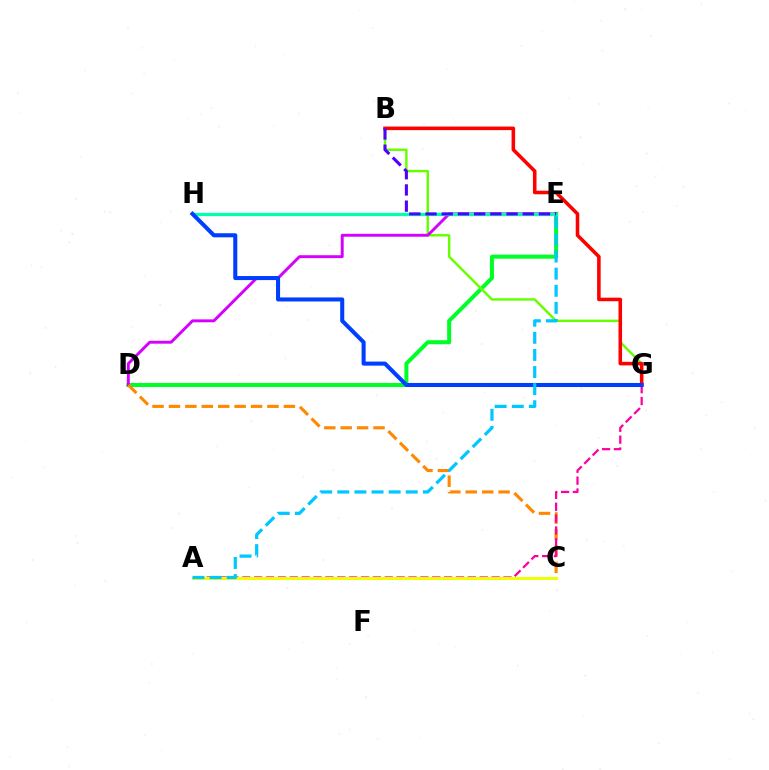{('D', 'E'): [{'color': '#00ff27', 'line_style': 'solid', 'thickness': 2.89}, {'color': '#d600ff', 'line_style': 'solid', 'thickness': 2.1}], ('B', 'G'): [{'color': '#66ff00', 'line_style': 'solid', 'thickness': 1.75}, {'color': '#ff0000', 'line_style': 'solid', 'thickness': 2.56}], ('C', 'D'): [{'color': '#ff8800', 'line_style': 'dashed', 'thickness': 2.23}], ('A', 'G'): [{'color': '#ff00a0', 'line_style': 'dashed', 'thickness': 1.61}], ('E', 'H'): [{'color': '#00ffaf', 'line_style': 'solid', 'thickness': 2.35}], ('A', 'C'): [{'color': '#eeff00', 'line_style': 'solid', 'thickness': 2.14}], ('G', 'H'): [{'color': '#003fff', 'line_style': 'solid', 'thickness': 2.92}], ('B', 'E'): [{'color': '#4f00ff', 'line_style': 'dashed', 'thickness': 2.2}], ('A', 'E'): [{'color': '#00c7ff', 'line_style': 'dashed', 'thickness': 2.32}]}